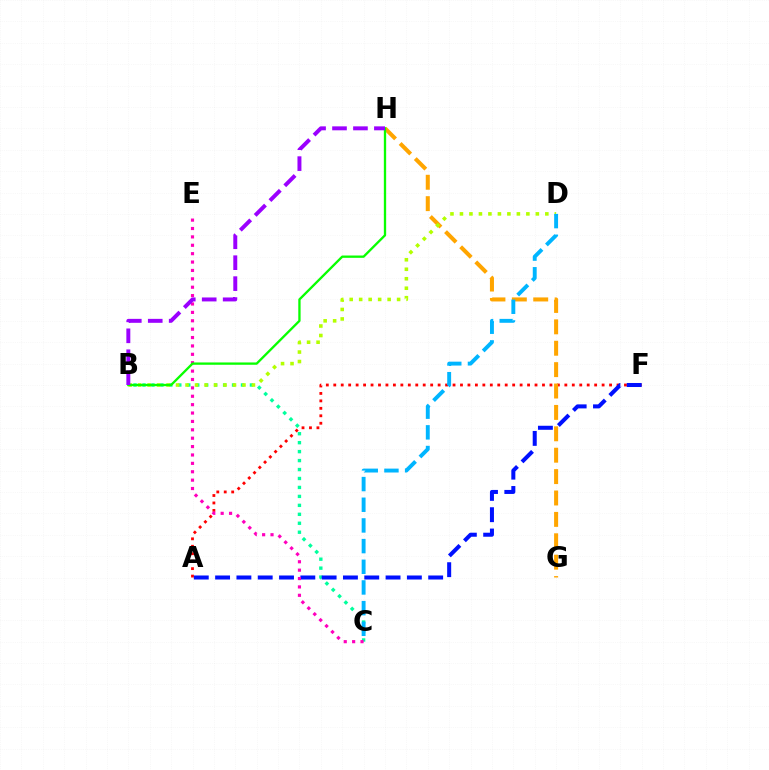{('B', 'C'): [{'color': '#00ff9d', 'line_style': 'dotted', 'thickness': 2.43}], ('A', 'F'): [{'color': '#ff0000', 'line_style': 'dotted', 'thickness': 2.03}, {'color': '#0010ff', 'line_style': 'dashed', 'thickness': 2.89}], ('C', 'E'): [{'color': '#ff00bd', 'line_style': 'dotted', 'thickness': 2.28}], ('G', 'H'): [{'color': '#ffa500', 'line_style': 'dashed', 'thickness': 2.91}], ('B', 'D'): [{'color': '#b3ff00', 'line_style': 'dotted', 'thickness': 2.58}], ('B', 'H'): [{'color': '#08ff00', 'line_style': 'solid', 'thickness': 1.67}, {'color': '#9b00ff', 'line_style': 'dashed', 'thickness': 2.84}], ('C', 'D'): [{'color': '#00b5ff', 'line_style': 'dashed', 'thickness': 2.81}]}